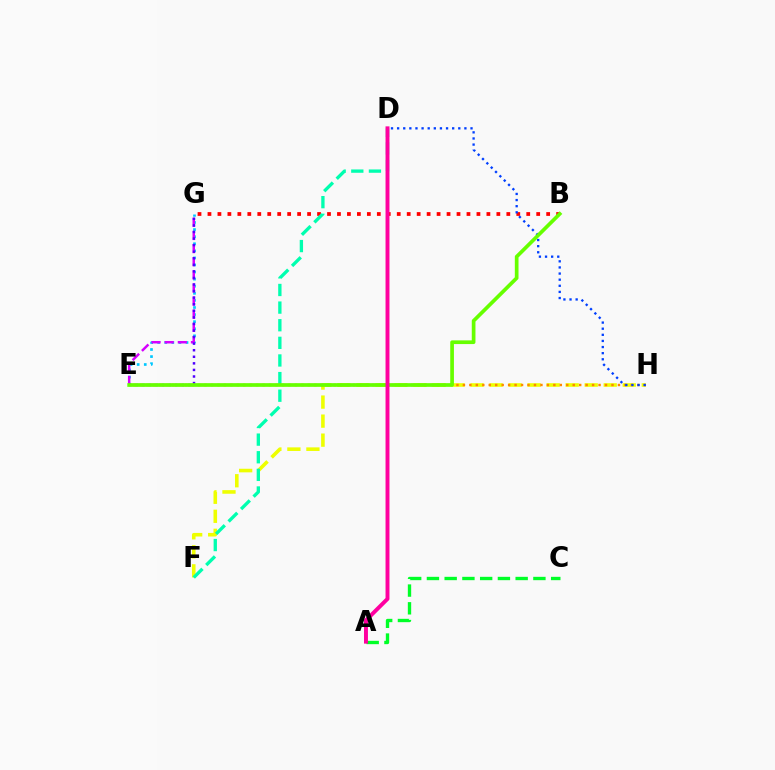{('E', 'G'): [{'color': '#00c7ff', 'line_style': 'dotted', 'thickness': 1.92}, {'color': '#d600ff', 'line_style': 'dashed', 'thickness': 1.78}, {'color': '#4f00ff', 'line_style': 'dotted', 'thickness': 1.79}], ('F', 'H'): [{'color': '#eeff00', 'line_style': 'dashed', 'thickness': 2.58}], ('A', 'C'): [{'color': '#00ff27', 'line_style': 'dashed', 'thickness': 2.41}], ('E', 'H'): [{'color': '#ff8800', 'line_style': 'dotted', 'thickness': 1.76}], ('B', 'G'): [{'color': '#ff0000', 'line_style': 'dotted', 'thickness': 2.71}], ('D', 'F'): [{'color': '#00ffaf', 'line_style': 'dashed', 'thickness': 2.39}], ('D', 'H'): [{'color': '#003fff', 'line_style': 'dotted', 'thickness': 1.66}], ('B', 'E'): [{'color': '#66ff00', 'line_style': 'solid', 'thickness': 2.66}], ('A', 'D'): [{'color': '#ff00a0', 'line_style': 'solid', 'thickness': 2.83}]}